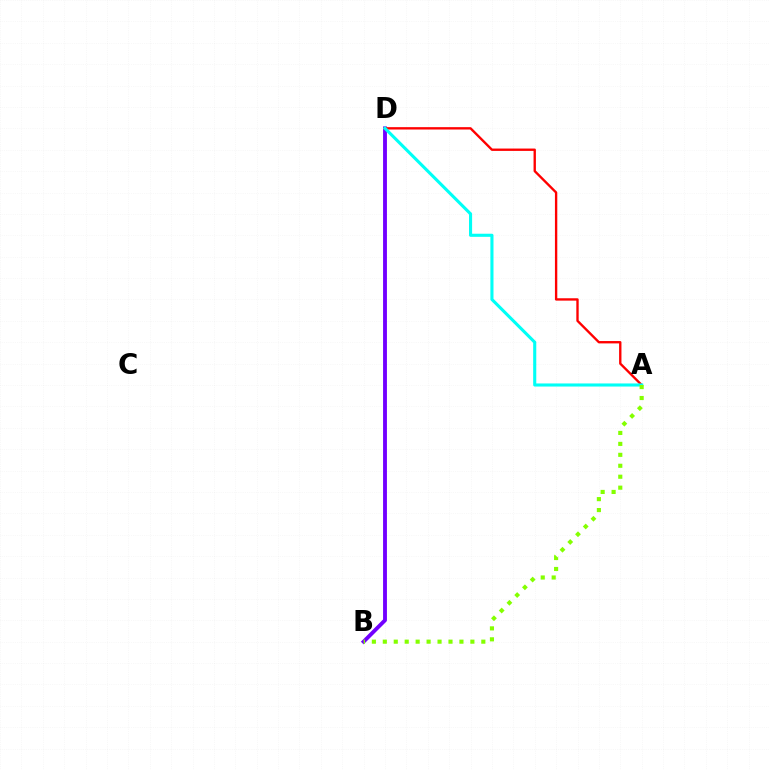{('B', 'D'): [{'color': '#7200ff', 'line_style': 'solid', 'thickness': 2.79}], ('A', 'D'): [{'color': '#ff0000', 'line_style': 'solid', 'thickness': 1.7}, {'color': '#00fff6', 'line_style': 'solid', 'thickness': 2.23}], ('A', 'B'): [{'color': '#84ff00', 'line_style': 'dotted', 'thickness': 2.97}]}